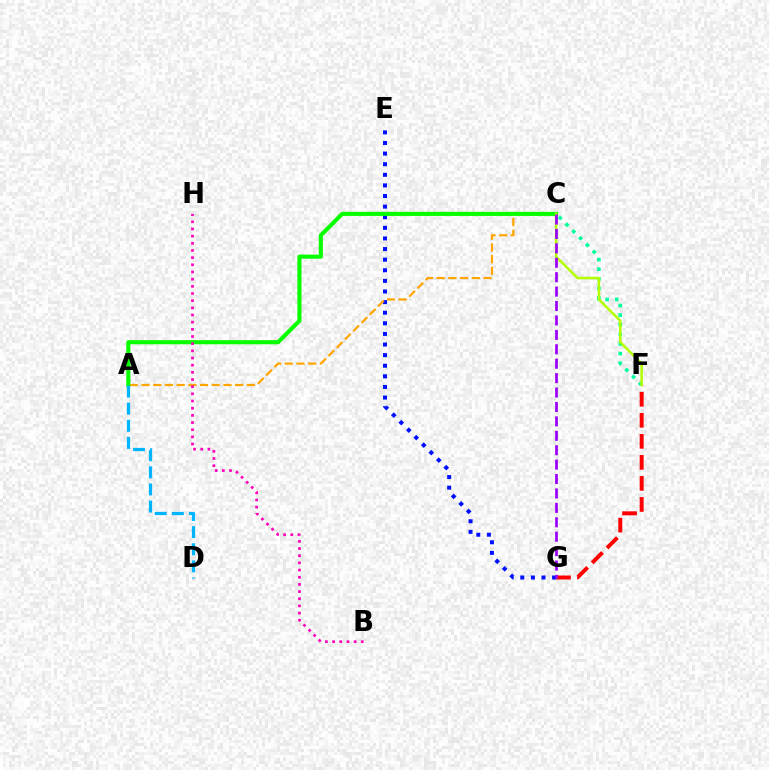{('E', 'G'): [{'color': '#0010ff', 'line_style': 'dotted', 'thickness': 2.88}], ('F', 'G'): [{'color': '#ff0000', 'line_style': 'dashed', 'thickness': 2.86}], ('A', 'C'): [{'color': '#ffa500', 'line_style': 'dashed', 'thickness': 1.59}, {'color': '#08ff00', 'line_style': 'solid', 'thickness': 2.96}], ('C', 'F'): [{'color': '#00ff9d', 'line_style': 'dotted', 'thickness': 2.61}, {'color': '#b3ff00', 'line_style': 'solid', 'thickness': 1.81}], ('A', 'D'): [{'color': '#00b5ff', 'line_style': 'dashed', 'thickness': 2.33}], ('B', 'H'): [{'color': '#ff00bd', 'line_style': 'dotted', 'thickness': 1.95}], ('C', 'G'): [{'color': '#9b00ff', 'line_style': 'dashed', 'thickness': 1.96}]}